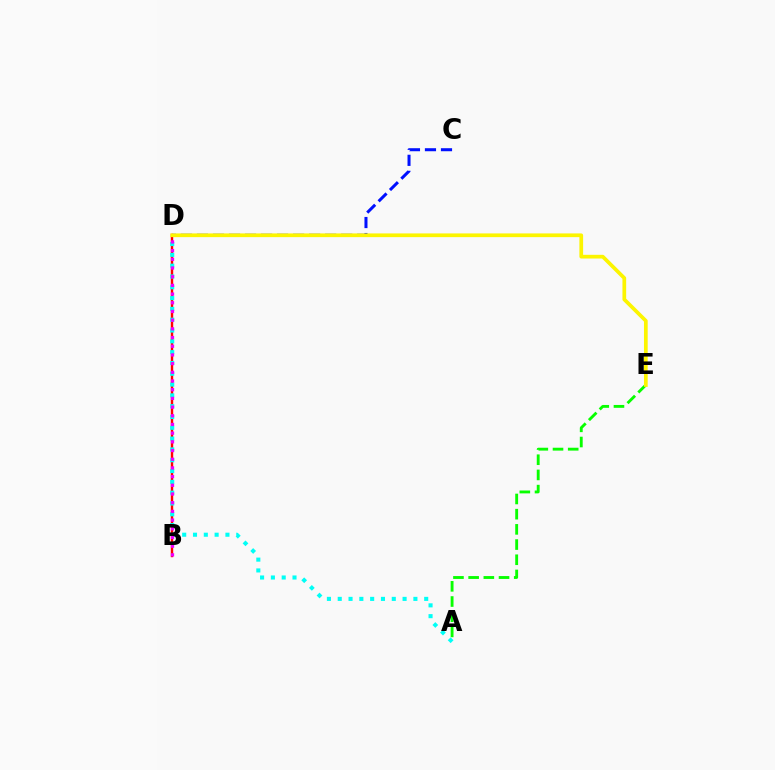{('B', 'D'): [{'color': '#ff0000', 'line_style': 'solid', 'thickness': 1.74}, {'color': '#ee00ff', 'line_style': 'dotted', 'thickness': 2.36}], ('A', 'D'): [{'color': '#00fff6', 'line_style': 'dotted', 'thickness': 2.94}], ('C', 'D'): [{'color': '#0010ff', 'line_style': 'dashed', 'thickness': 2.18}], ('A', 'E'): [{'color': '#08ff00', 'line_style': 'dashed', 'thickness': 2.06}], ('D', 'E'): [{'color': '#fcf500', 'line_style': 'solid', 'thickness': 2.68}]}